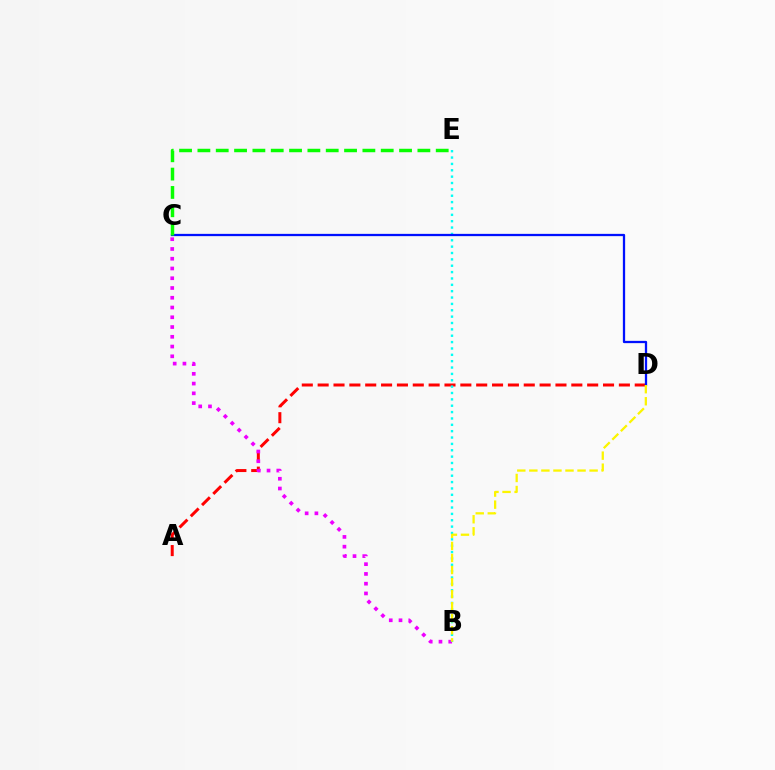{('A', 'D'): [{'color': '#ff0000', 'line_style': 'dashed', 'thickness': 2.15}], ('B', 'C'): [{'color': '#ee00ff', 'line_style': 'dotted', 'thickness': 2.65}], ('B', 'E'): [{'color': '#00fff6', 'line_style': 'dotted', 'thickness': 1.73}], ('C', 'D'): [{'color': '#0010ff', 'line_style': 'solid', 'thickness': 1.64}], ('C', 'E'): [{'color': '#08ff00', 'line_style': 'dashed', 'thickness': 2.49}], ('B', 'D'): [{'color': '#fcf500', 'line_style': 'dashed', 'thickness': 1.64}]}